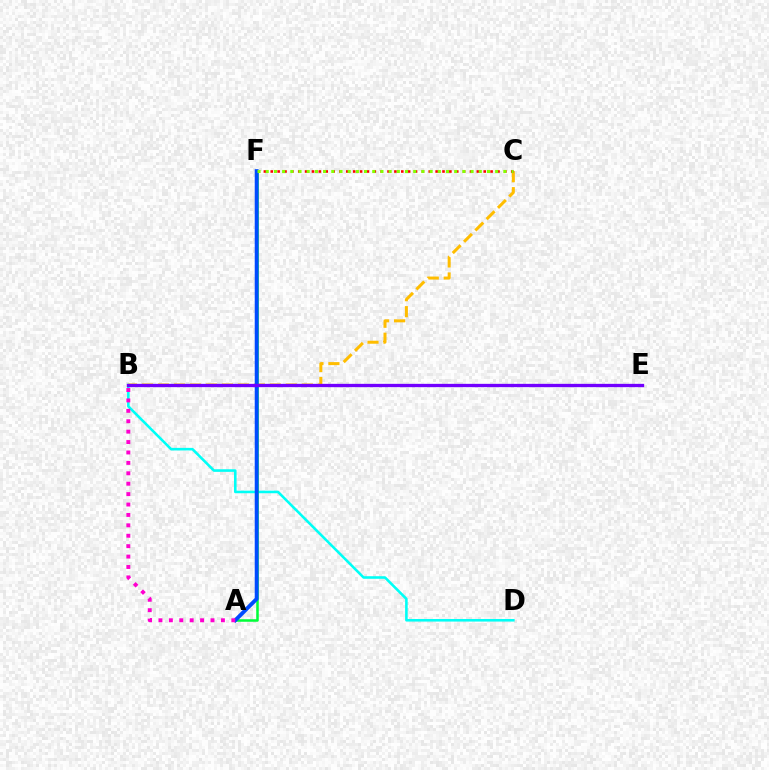{('B', 'D'): [{'color': '#00fff6', 'line_style': 'solid', 'thickness': 1.86}], ('B', 'C'): [{'color': '#ffbd00', 'line_style': 'dashed', 'thickness': 2.17}], ('C', 'F'): [{'color': '#ff0000', 'line_style': 'dotted', 'thickness': 1.87}, {'color': '#84ff00', 'line_style': 'dotted', 'thickness': 2.23}], ('A', 'F'): [{'color': '#00ff39', 'line_style': 'solid', 'thickness': 1.82}, {'color': '#004bff', 'line_style': 'solid', 'thickness': 2.8}], ('A', 'B'): [{'color': '#ff00cf', 'line_style': 'dotted', 'thickness': 2.83}], ('B', 'E'): [{'color': '#7200ff', 'line_style': 'solid', 'thickness': 2.38}]}